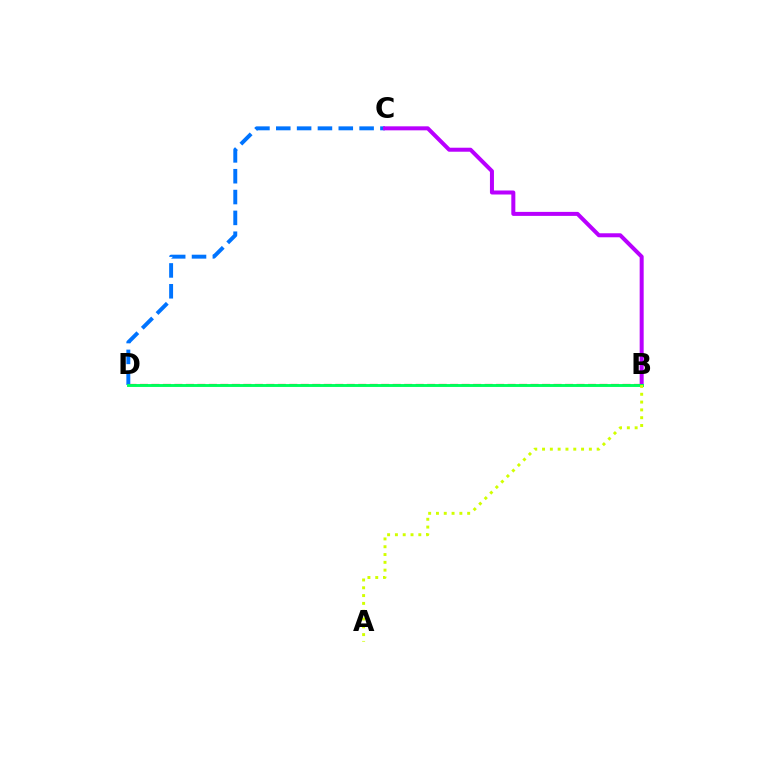{('B', 'D'): [{'color': '#ff0000', 'line_style': 'dashed', 'thickness': 1.56}, {'color': '#00ff5c', 'line_style': 'solid', 'thickness': 2.09}], ('C', 'D'): [{'color': '#0074ff', 'line_style': 'dashed', 'thickness': 2.83}], ('B', 'C'): [{'color': '#b900ff', 'line_style': 'solid', 'thickness': 2.88}], ('A', 'B'): [{'color': '#d1ff00', 'line_style': 'dotted', 'thickness': 2.12}]}